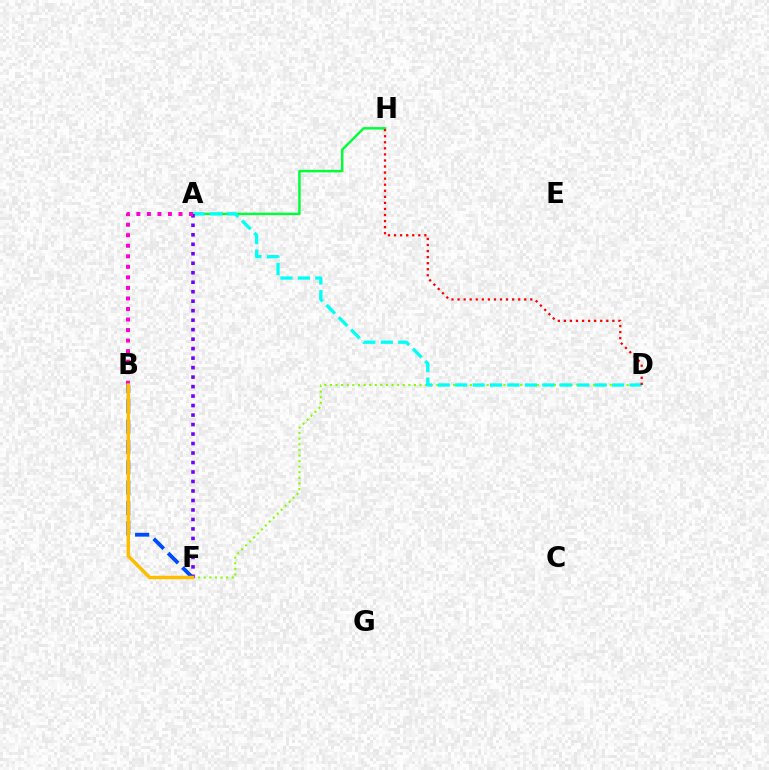{('D', 'F'): [{'color': '#84ff00', 'line_style': 'dotted', 'thickness': 1.52}], ('A', 'H'): [{'color': '#00ff39', 'line_style': 'solid', 'thickness': 1.78}], ('A', 'D'): [{'color': '#00fff6', 'line_style': 'dashed', 'thickness': 2.37}], ('B', 'F'): [{'color': '#004bff', 'line_style': 'dashed', 'thickness': 2.76}, {'color': '#ffbd00', 'line_style': 'solid', 'thickness': 2.51}], ('D', 'H'): [{'color': '#ff0000', 'line_style': 'dotted', 'thickness': 1.65}], ('A', 'F'): [{'color': '#7200ff', 'line_style': 'dotted', 'thickness': 2.58}], ('A', 'B'): [{'color': '#ff00cf', 'line_style': 'dotted', 'thickness': 2.86}]}